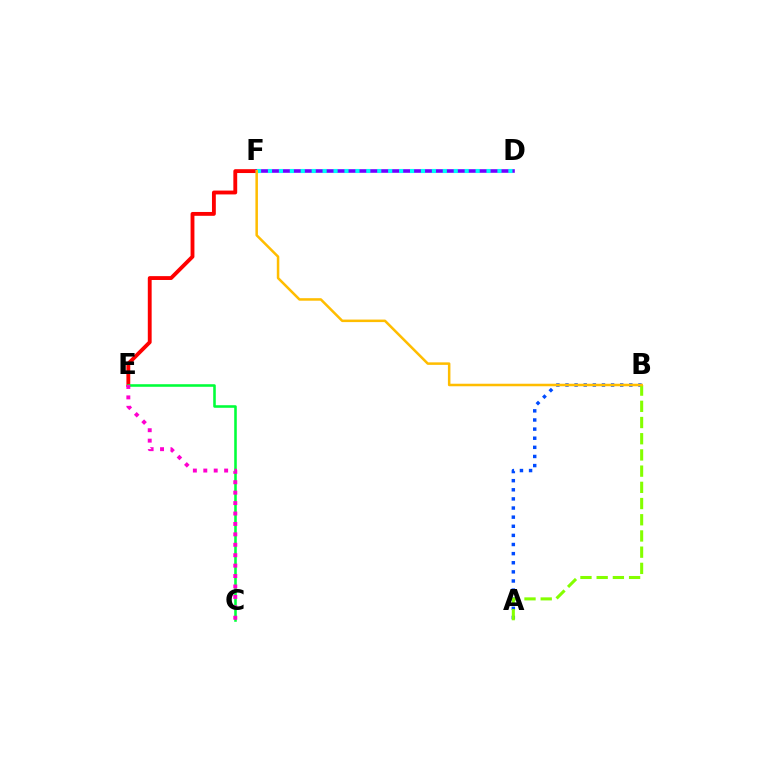{('A', 'B'): [{'color': '#004bff', 'line_style': 'dotted', 'thickness': 2.48}, {'color': '#84ff00', 'line_style': 'dashed', 'thickness': 2.2}], ('E', 'F'): [{'color': '#ff0000', 'line_style': 'solid', 'thickness': 2.77}], ('D', 'F'): [{'color': '#7200ff', 'line_style': 'solid', 'thickness': 2.59}, {'color': '#00fff6', 'line_style': 'dotted', 'thickness': 2.97}], ('C', 'E'): [{'color': '#00ff39', 'line_style': 'solid', 'thickness': 1.85}, {'color': '#ff00cf', 'line_style': 'dotted', 'thickness': 2.83}], ('B', 'F'): [{'color': '#ffbd00', 'line_style': 'solid', 'thickness': 1.81}]}